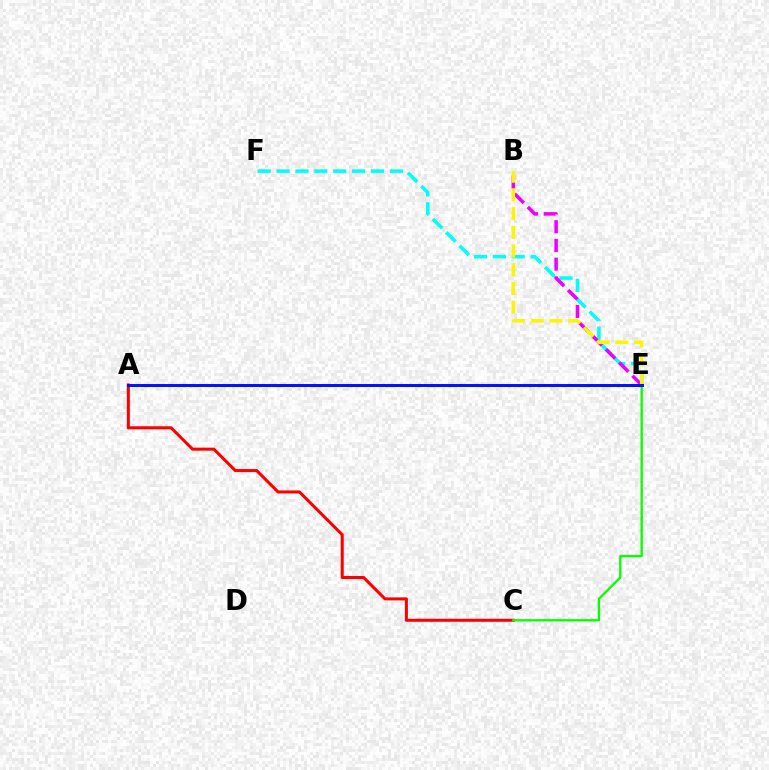{('E', 'F'): [{'color': '#00fff6', 'line_style': 'dashed', 'thickness': 2.56}], ('A', 'C'): [{'color': '#ff0000', 'line_style': 'solid', 'thickness': 2.19}], ('B', 'E'): [{'color': '#ee00ff', 'line_style': 'dashed', 'thickness': 2.54}, {'color': '#fcf500', 'line_style': 'dashed', 'thickness': 2.54}], ('C', 'E'): [{'color': '#08ff00', 'line_style': 'solid', 'thickness': 1.67}], ('A', 'E'): [{'color': '#0010ff', 'line_style': 'solid', 'thickness': 2.12}]}